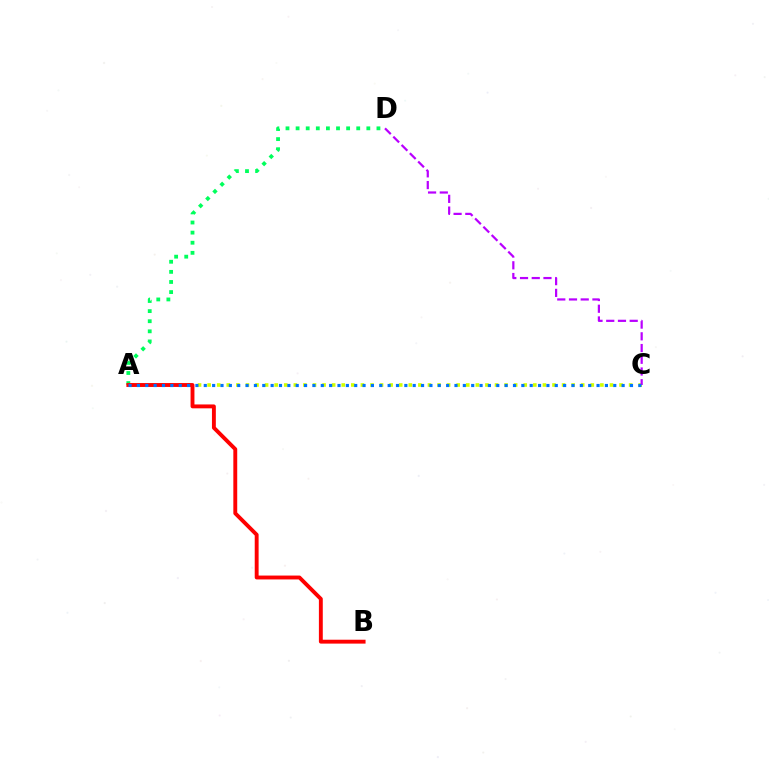{('A', 'D'): [{'color': '#00ff5c', 'line_style': 'dotted', 'thickness': 2.75}], ('A', 'C'): [{'color': '#d1ff00', 'line_style': 'dotted', 'thickness': 2.6}, {'color': '#0074ff', 'line_style': 'dotted', 'thickness': 2.27}], ('C', 'D'): [{'color': '#b900ff', 'line_style': 'dashed', 'thickness': 1.59}], ('A', 'B'): [{'color': '#ff0000', 'line_style': 'solid', 'thickness': 2.8}]}